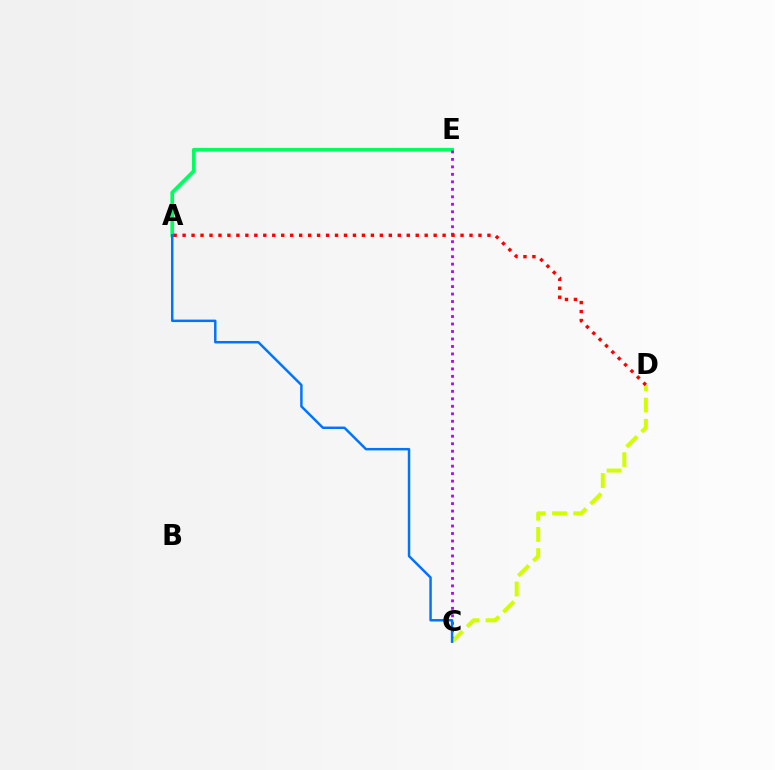{('A', 'E'): [{'color': '#00ff5c', 'line_style': 'solid', 'thickness': 2.65}], ('C', 'E'): [{'color': '#b900ff', 'line_style': 'dotted', 'thickness': 2.03}], ('C', 'D'): [{'color': '#d1ff00', 'line_style': 'dashed', 'thickness': 2.88}], ('A', 'C'): [{'color': '#0074ff', 'line_style': 'solid', 'thickness': 1.78}], ('A', 'D'): [{'color': '#ff0000', 'line_style': 'dotted', 'thickness': 2.44}]}